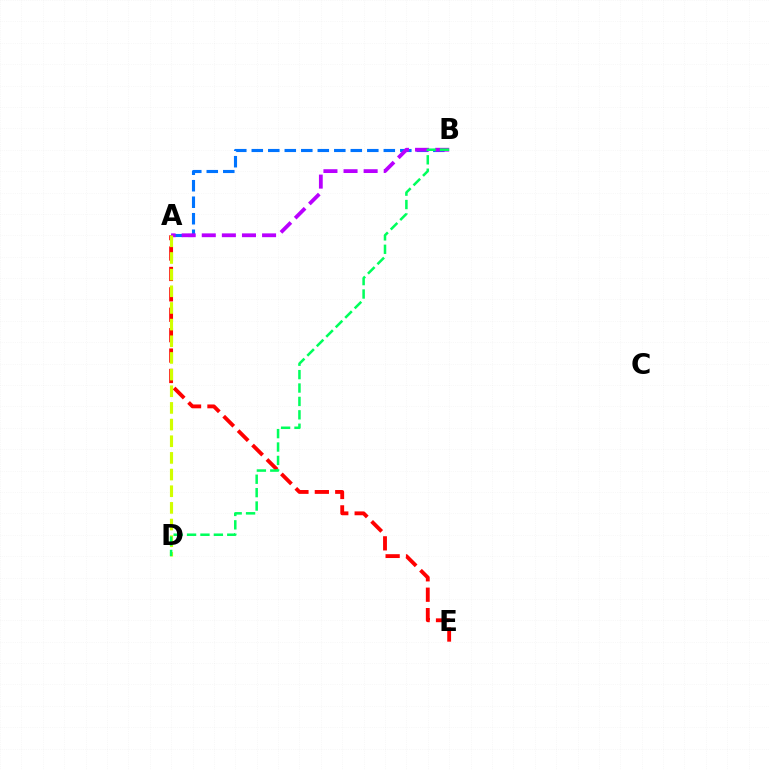{('A', 'E'): [{'color': '#ff0000', 'line_style': 'dashed', 'thickness': 2.77}], ('A', 'B'): [{'color': '#0074ff', 'line_style': 'dashed', 'thickness': 2.24}, {'color': '#b900ff', 'line_style': 'dashed', 'thickness': 2.73}], ('A', 'D'): [{'color': '#d1ff00', 'line_style': 'dashed', 'thickness': 2.26}], ('B', 'D'): [{'color': '#00ff5c', 'line_style': 'dashed', 'thickness': 1.82}]}